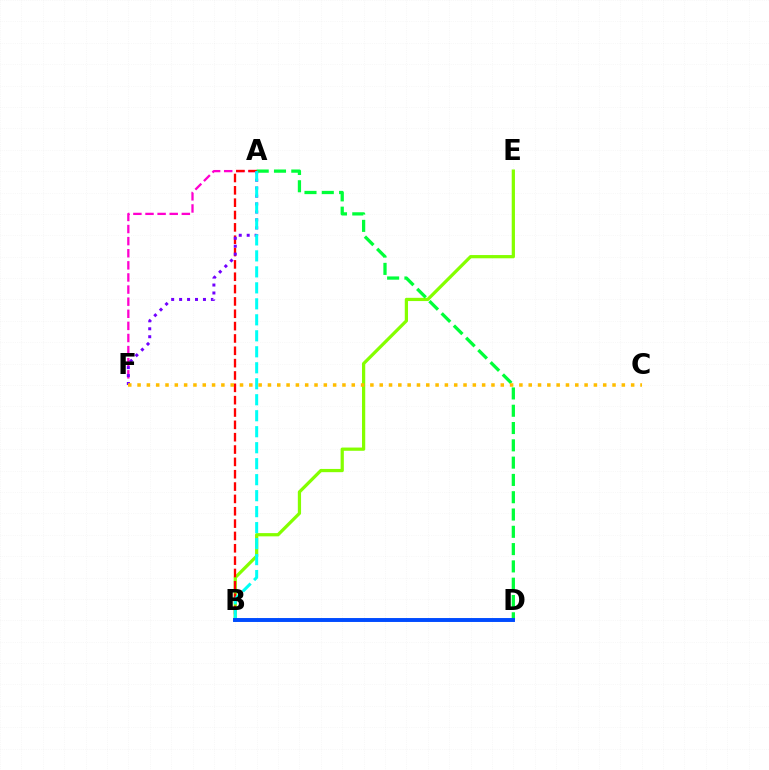{('A', 'F'): [{'color': '#ff00cf', 'line_style': 'dashed', 'thickness': 1.64}, {'color': '#7200ff', 'line_style': 'dotted', 'thickness': 2.16}], ('B', 'E'): [{'color': '#84ff00', 'line_style': 'solid', 'thickness': 2.33}], ('A', 'B'): [{'color': '#ff0000', 'line_style': 'dashed', 'thickness': 1.68}, {'color': '#00fff6', 'line_style': 'dashed', 'thickness': 2.17}], ('A', 'D'): [{'color': '#00ff39', 'line_style': 'dashed', 'thickness': 2.35}], ('B', 'D'): [{'color': '#004bff', 'line_style': 'solid', 'thickness': 2.82}], ('C', 'F'): [{'color': '#ffbd00', 'line_style': 'dotted', 'thickness': 2.53}]}